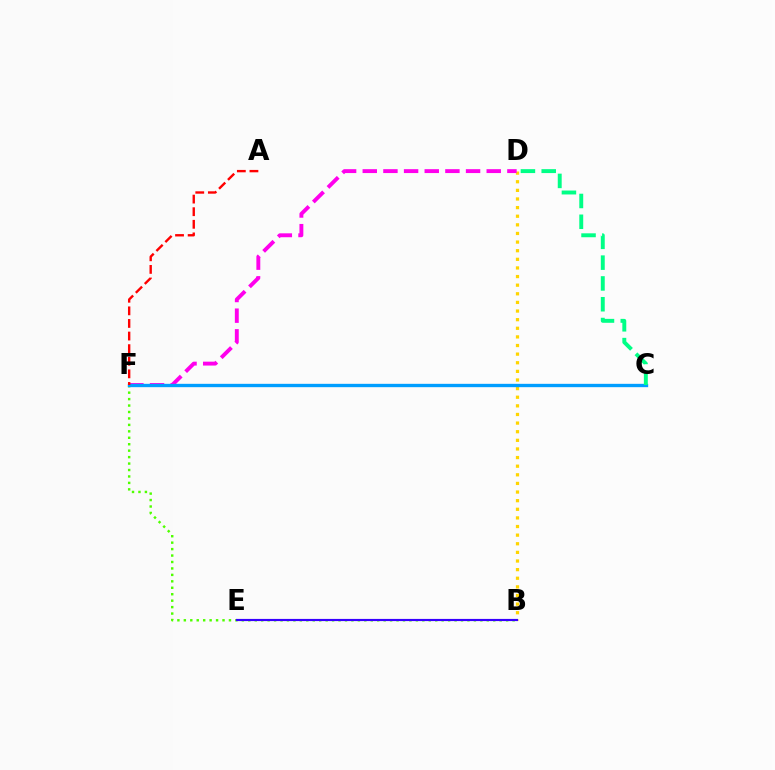{('B', 'F'): [{'color': '#4fff00', 'line_style': 'dotted', 'thickness': 1.75}], ('B', 'D'): [{'color': '#ffd500', 'line_style': 'dotted', 'thickness': 2.34}], ('D', 'F'): [{'color': '#ff00ed', 'line_style': 'dashed', 'thickness': 2.81}], ('C', 'F'): [{'color': '#009eff', 'line_style': 'solid', 'thickness': 2.41}], ('A', 'F'): [{'color': '#ff0000', 'line_style': 'dashed', 'thickness': 1.71}], ('B', 'E'): [{'color': '#3700ff', 'line_style': 'solid', 'thickness': 1.56}], ('C', 'D'): [{'color': '#00ff86', 'line_style': 'dashed', 'thickness': 2.83}]}